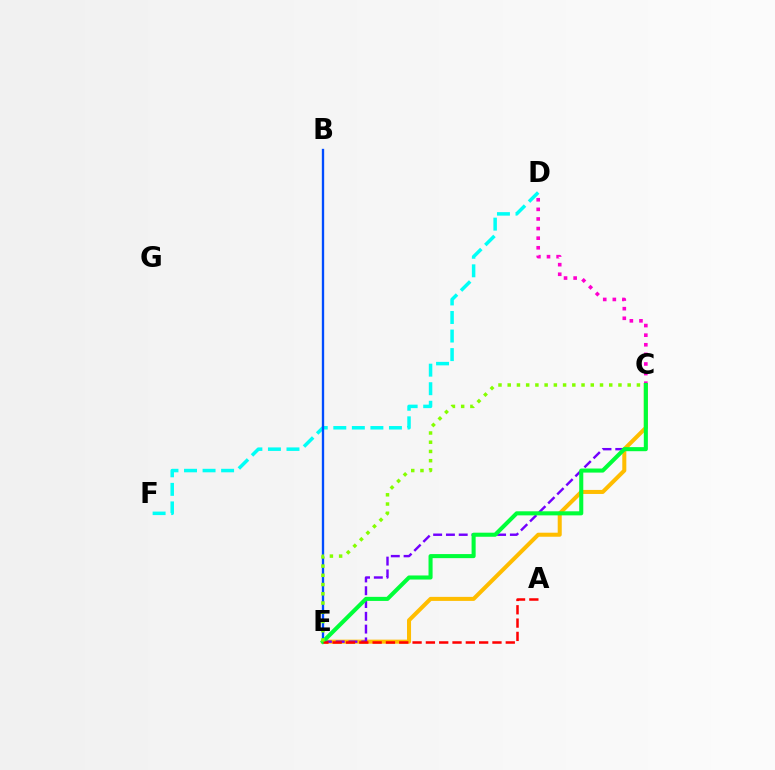{('D', 'F'): [{'color': '#00fff6', 'line_style': 'dashed', 'thickness': 2.52}], ('B', 'E'): [{'color': '#004bff', 'line_style': 'solid', 'thickness': 1.68}], ('C', 'E'): [{'color': '#ffbd00', 'line_style': 'solid', 'thickness': 2.91}, {'color': '#7200ff', 'line_style': 'dashed', 'thickness': 1.74}, {'color': '#00ff39', 'line_style': 'solid', 'thickness': 2.93}, {'color': '#84ff00', 'line_style': 'dotted', 'thickness': 2.51}], ('C', 'D'): [{'color': '#ff00cf', 'line_style': 'dotted', 'thickness': 2.61}], ('A', 'E'): [{'color': '#ff0000', 'line_style': 'dashed', 'thickness': 1.81}]}